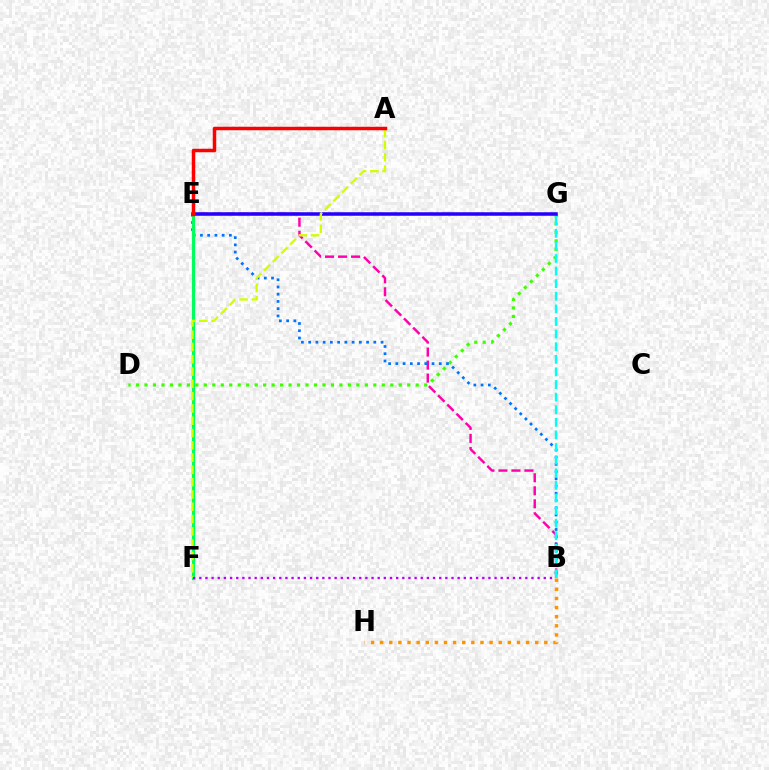{('B', 'E'): [{'color': '#ff00ac', 'line_style': 'dashed', 'thickness': 1.77}, {'color': '#0074ff', 'line_style': 'dotted', 'thickness': 1.97}], ('D', 'G'): [{'color': '#3dff00', 'line_style': 'dotted', 'thickness': 2.3}], ('E', 'G'): [{'color': '#2500ff', 'line_style': 'solid', 'thickness': 2.54}], ('E', 'F'): [{'color': '#00ff5c', 'line_style': 'solid', 'thickness': 2.29}], ('A', 'F'): [{'color': '#d1ff00', 'line_style': 'dashed', 'thickness': 1.67}], ('B', 'G'): [{'color': '#00fff6', 'line_style': 'dashed', 'thickness': 1.71}], ('A', 'E'): [{'color': '#ff0000', 'line_style': 'solid', 'thickness': 2.51}], ('B', 'F'): [{'color': '#b900ff', 'line_style': 'dotted', 'thickness': 1.67}], ('B', 'H'): [{'color': '#ff9400', 'line_style': 'dotted', 'thickness': 2.48}]}